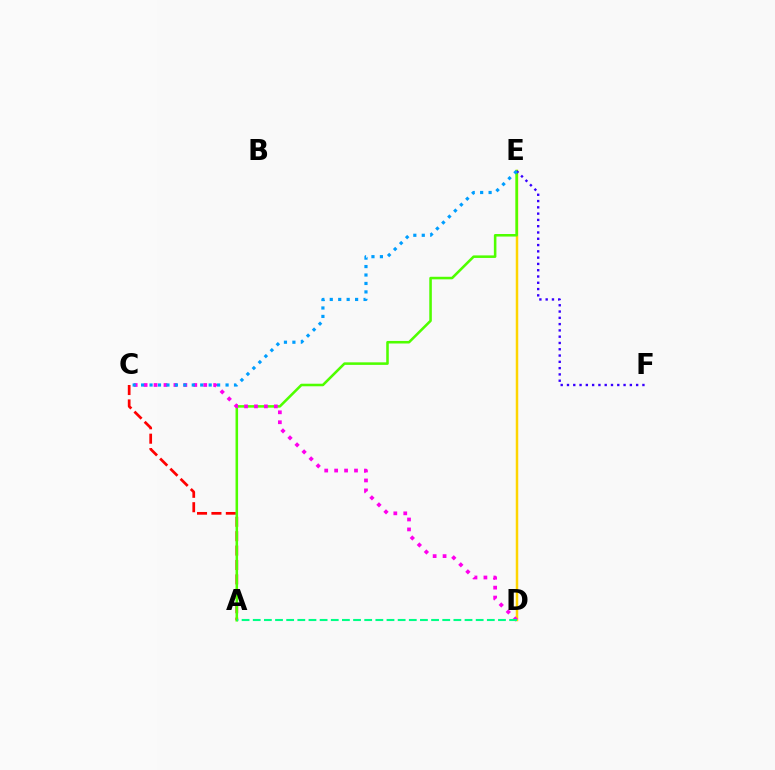{('A', 'C'): [{'color': '#ff0000', 'line_style': 'dashed', 'thickness': 1.96}], ('D', 'E'): [{'color': '#ffd500', 'line_style': 'solid', 'thickness': 1.8}], ('A', 'E'): [{'color': '#4fff00', 'line_style': 'solid', 'thickness': 1.84}], ('C', 'D'): [{'color': '#ff00ed', 'line_style': 'dotted', 'thickness': 2.7}], ('E', 'F'): [{'color': '#3700ff', 'line_style': 'dotted', 'thickness': 1.71}], ('C', 'E'): [{'color': '#009eff', 'line_style': 'dotted', 'thickness': 2.29}], ('A', 'D'): [{'color': '#00ff86', 'line_style': 'dashed', 'thickness': 1.51}]}